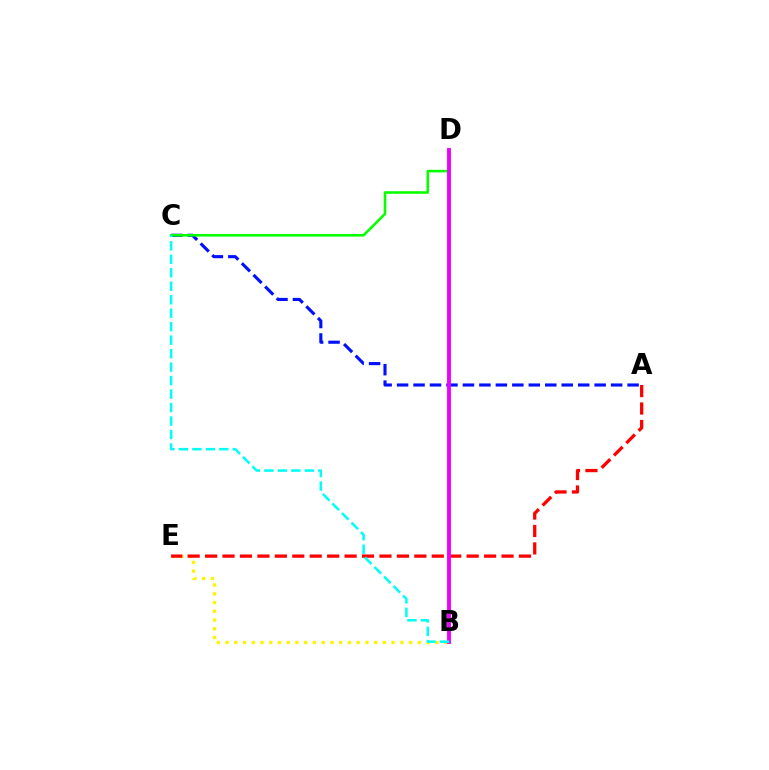{('B', 'E'): [{'color': '#fcf500', 'line_style': 'dotted', 'thickness': 2.38}], ('A', 'C'): [{'color': '#0010ff', 'line_style': 'dashed', 'thickness': 2.24}], ('C', 'D'): [{'color': '#08ff00', 'line_style': 'solid', 'thickness': 1.86}], ('A', 'E'): [{'color': '#ff0000', 'line_style': 'dashed', 'thickness': 2.37}], ('B', 'D'): [{'color': '#ee00ff', 'line_style': 'solid', 'thickness': 2.79}], ('B', 'C'): [{'color': '#00fff6', 'line_style': 'dashed', 'thickness': 1.83}]}